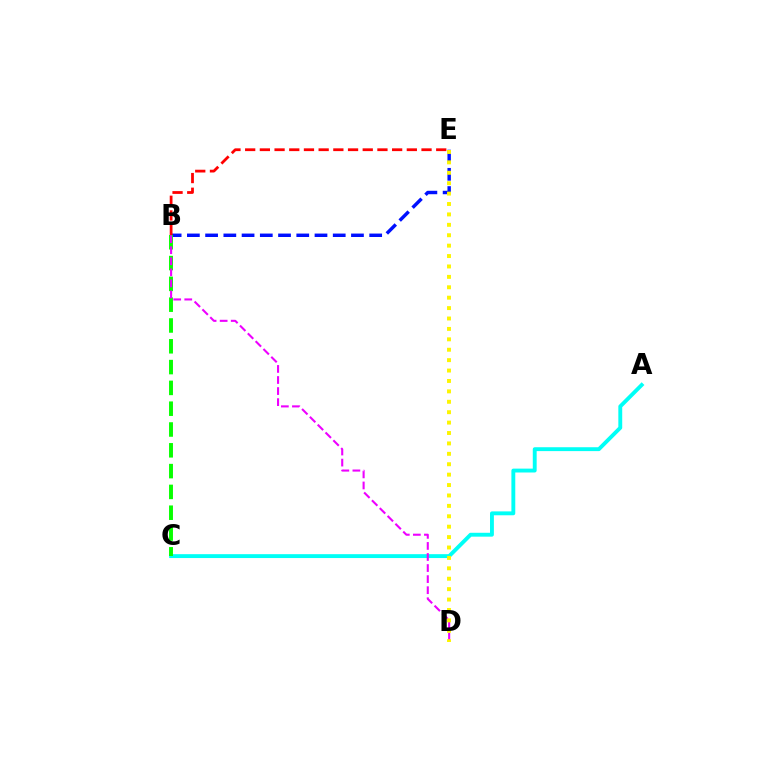{('A', 'C'): [{'color': '#00fff6', 'line_style': 'solid', 'thickness': 2.79}], ('B', 'E'): [{'color': '#0010ff', 'line_style': 'dashed', 'thickness': 2.48}, {'color': '#ff0000', 'line_style': 'dashed', 'thickness': 2.0}], ('B', 'C'): [{'color': '#08ff00', 'line_style': 'dashed', 'thickness': 2.83}], ('B', 'D'): [{'color': '#ee00ff', 'line_style': 'dashed', 'thickness': 1.5}], ('D', 'E'): [{'color': '#fcf500', 'line_style': 'dotted', 'thickness': 2.83}]}